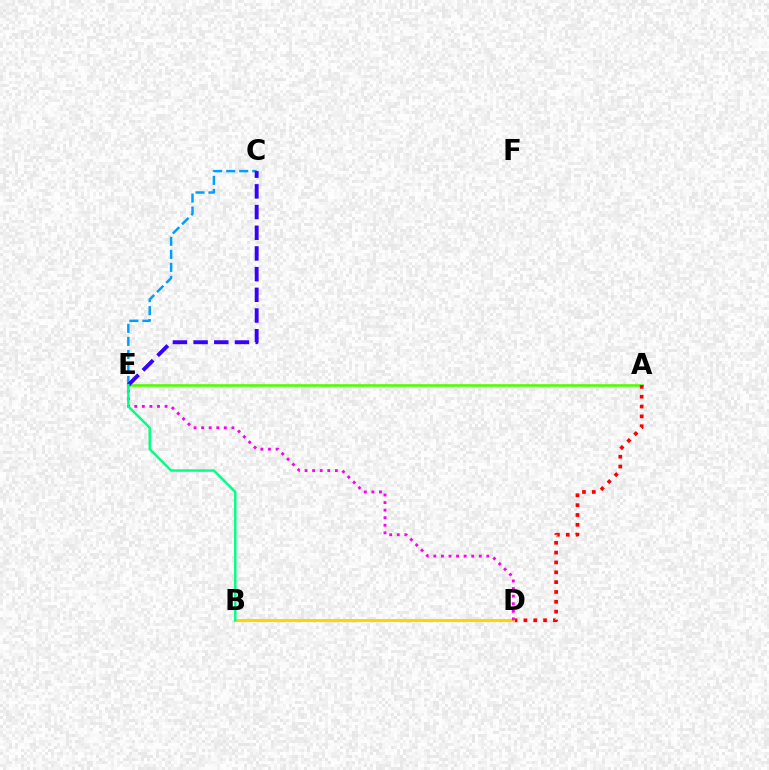{('A', 'E'): [{'color': '#4fff00', 'line_style': 'solid', 'thickness': 1.88}], ('C', 'E'): [{'color': '#009eff', 'line_style': 'dashed', 'thickness': 1.77}, {'color': '#3700ff', 'line_style': 'dashed', 'thickness': 2.81}], ('A', 'D'): [{'color': '#ff0000', 'line_style': 'dotted', 'thickness': 2.67}], ('B', 'D'): [{'color': '#ffd500', 'line_style': 'solid', 'thickness': 2.21}], ('D', 'E'): [{'color': '#ff00ed', 'line_style': 'dotted', 'thickness': 2.06}], ('B', 'E'): [{'color': '#00ff86', 'line_style': 'solid', 'thickness': 1.76}]}